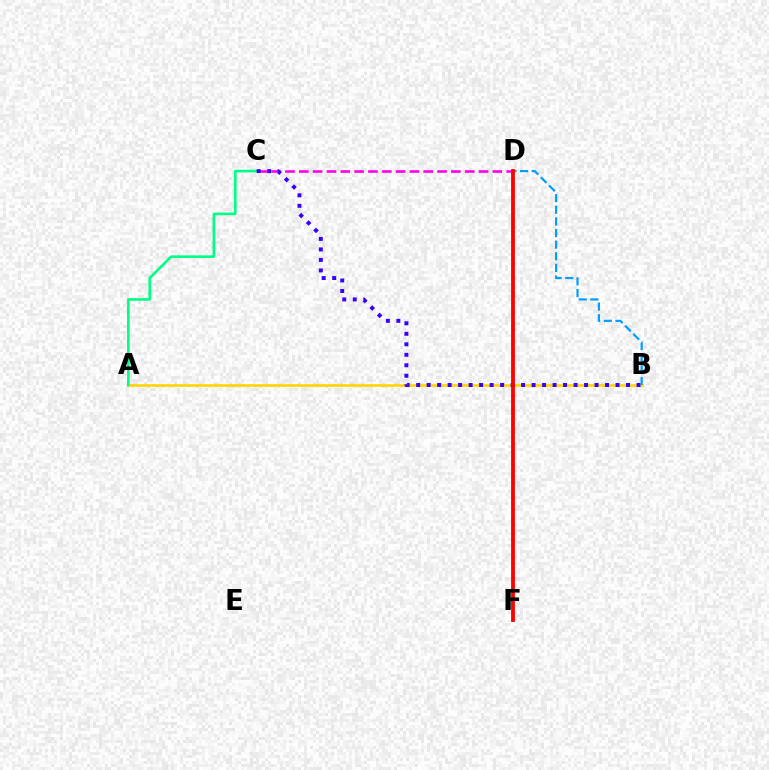{('A', 'B'): [{'color': '#ffd500', 'line_style': 'solid', 'thickness': 1.89}], ('D', 'F'): [{'color': '#4fff00', 'line_style': 'dashed', 'thickness': 1.64}, {'color': '#ff0000', 'line_style': 'solid', 'thickness': 2.74}], ('C', 'D'): [{'color': '#ff00ed', 'line_style': 'dashed', 'thickness': 1.88}], ('A', 'C'): [{'color': '#00ff86', 'line_style': 'solid', 'thickness': 1.89}], ('B', 'C'): [{'color': '#3700ff', 'line_style': 'dotted', 'thickness': 2.85}], ('B', 'D'): [{'color': '#009eff', 'line_style': 'dashed', 'thickness': 1.58}]}